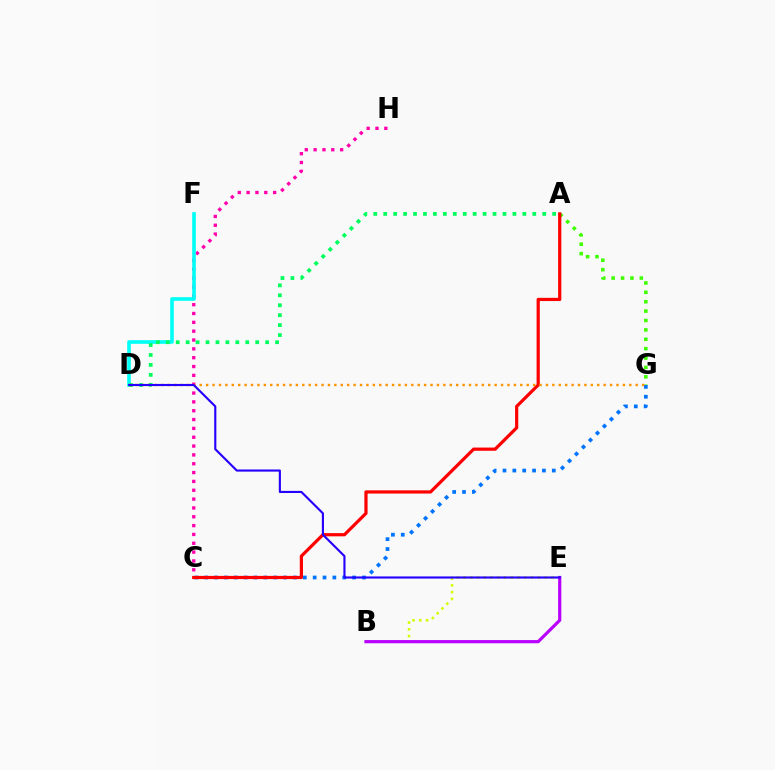{('C', 'H'): [{'color': '#ff00ac', 'line_style': 'dotted', 'thickness': 2.4}], ('A', 'G'): [{'color': '#3dff00', 'line_style': 'dotted', 'thickness': 2.55}], ('C', 'G'): [{'color': '#0074ff', 'line_style': 'dotted', 'thickness': 2.68}], ('D', 'F'): [{'color': '#00fff6', 'line_style': 'solid', 'thickness': 2.61}], ('B', 'E'): [{'color': '#d1ff00', 'line_style': 'dotted', 'thickness': 1.84}, {'color': '#b900ff', 'line_style': 'solid', 'thickness': 2.29}], ('A', 'D'): [{'color': '#00ff5c', 'line_style': 'dotted', 'thickness': 2.7}], ('A', 'C'): [{'color': '#ff0000', 'line_style': 'solid', 'thickness': 2.31}], ('D', 'G'): [{'color': '#ff9400', 'line_style': 'dotted', 'thickness': 1.74}], ('D', 'E'): [{'color': '#2500ff', 'line_style': 'solid', 'thickness': 1.53}]}